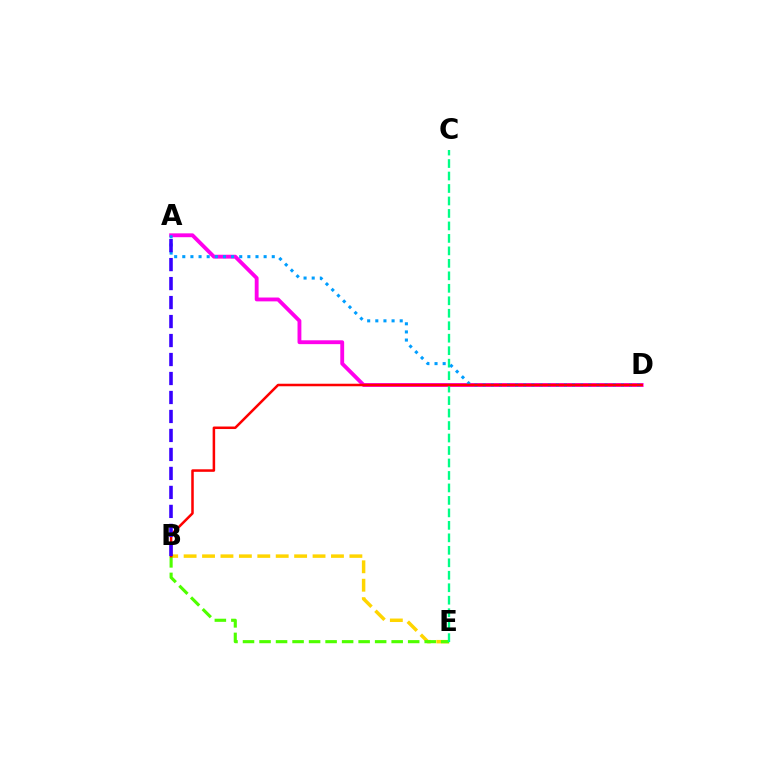{('A', 'D'): [{'color': '#ff00ed', 'line_style': 'solid', 'thickness': 2.77}, {'color': '#009eff', 'line_style': 'dotted', 'thickness': 2.21}], ('B', 'E'): [{'color': '#ffd500', 'line_style': 'dashed', 'thickness': 2.5}, {'color': '#4fff00', 'line_style': 'dashed', 'thickness': 2.24}], ('C', 'E'): [{'color': '#00ff86', 'line_style': 'dashed', 'thickness': 1.69}], ('B', 'D'): [{'color': '#ff0000', 'line_style': 'solid', 'thickness': 1.82}], ('A', 'B'): [{'color': '#3700ff', 'line_style': 'dashed', 'thickness': 2.58}]}